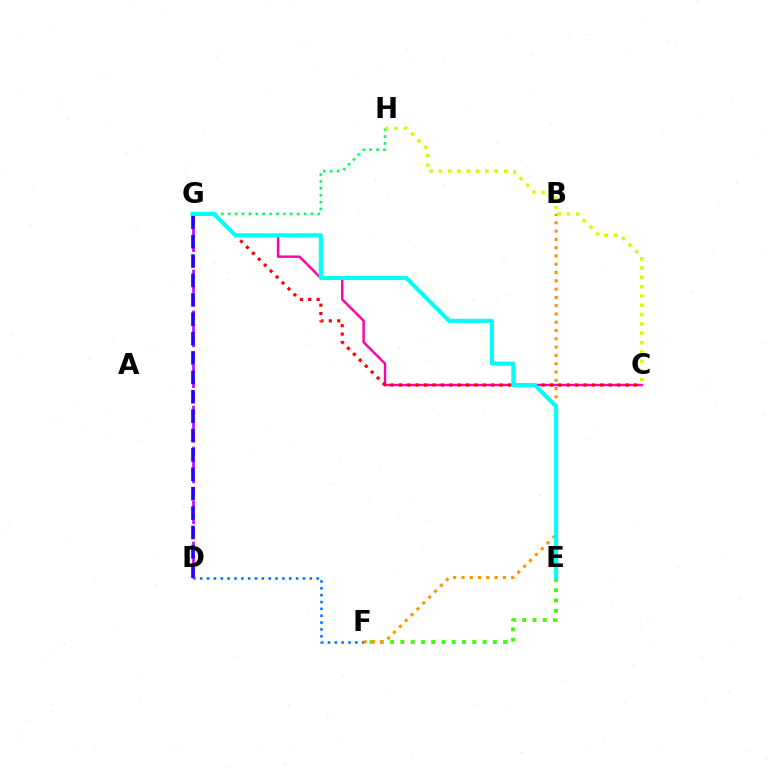{('E', 'F'): [{'color': '#3dff00', 'line_style': 'dotted', 'thickness': 2.79}], ('D', 'F'): [{'color': '#0074ff', 'line_style': 'dotted', 'thickness': 1.86}], ('B', 'F'): [{'color': '#ff9400', 'line_style': 'dotted', 'thickness': 2.25}], ('G', 'H'): [{'color': '#00ff5c', 'line_style': 'dotted', 'thickness': 1.87}], ('D', 'G'): [{'color': '#b900ff', 'line_style': 'dashed', 'thickness': 1.85}, {'color': '#2500ff', 'line_style': 'dashed', 'thickness': 2.63}], ('C', 'G'): [{'color': '#ff00ac', 'line_style': 'solid', 'thickness': 1.74}, {'color': '#ff0000', 'line_style': 'dotted', 'thickness': 2.28}], ('C', 'H'): [{'color': '#d1ff00', 'line_style': 'dotted', 'thickness': 2.53}], ('E', 'G'): [{'color': '#00fff6', 'line_style': 'solid', 'thickness': 2.93}]}